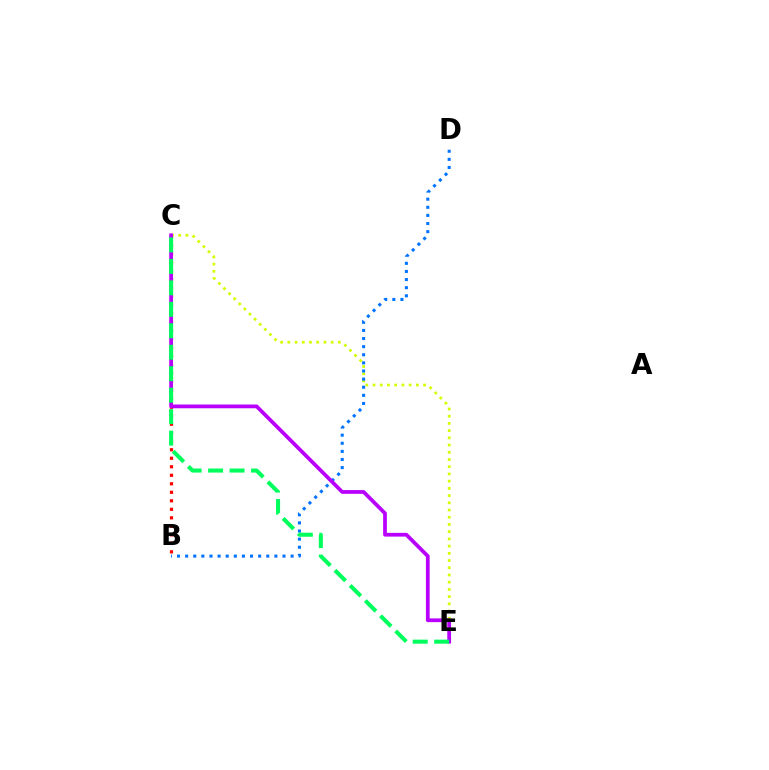{('B', 'C'): [{'color': '#ff0000', 'line_style': 'dotted', 'thickness': 2.31}], ('C', 'E'): [{'color': '#d1ff00', 'line_style': 'dotted', 'thickness': 1.96}, {'color': '#b900ff', 'line_style': 'solid', 'thickness': 2.7}, {'color': '#00ff5c', 'line_style': 'dashed', 'thickness': 2.92}], ('B', 'D'): [{'color': '#0074ff', 'line_style': 'dotted', 'thickness': 2.2}]}